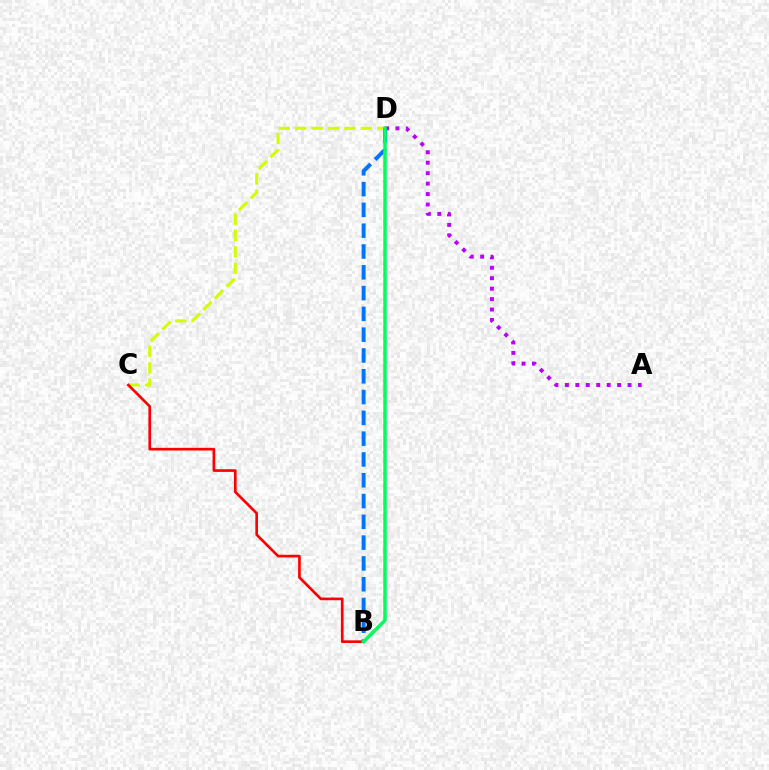{('A', 'D'): [{'color': '#b900ff', 'line_style': 'dotted', 'thickness': 2.84}], ('C', 'D'): [{'color': '#d1ff00', 'line_style': 'dashed', 'thickness': 2.23}], ('B', 'C'): [{'color': '#ff0000', 'line_style': 'solid', 'thickness': 1.92}], ('B', 'D'): [{'color': '#0074ff', 'line_style': 'dashed', 'thickness': 2.82}, {'color': '#00ff5c', 'line_style': 'solid', 'thickness': 2.51}]}